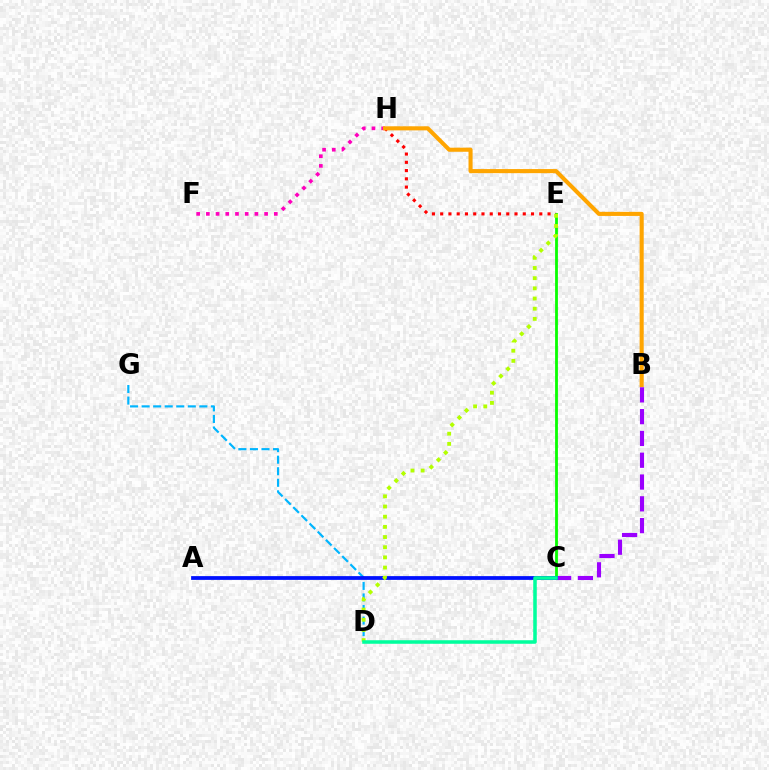{('B', 'C'): [{'color': '#9b00ff', 'line_style': 'dashed', 'thickness': 2.96}], ('D', 'G'): [{'color': '#00b5ff', 'line_style': 'dashed', 'thickness': 1.57}], ('C', 'E'): [{'color': '#08ff00', 'line_style': 'solid', 'thickness': 2.02}], ('A', 'C'): [{'color': '#0010ff', 'line_style': 'solid', 'thickness': 2.71}], ('E', 'H'): [{'color': '#ff0000', 'line_style': 'dotted', 'thickness': 2.24}], ('D', 'E'): [{'color': '#b3ff00', 'line_style': 'dotted', 'thickness': 2.76}], ('C', 'D'): [{'color': '#00ff9d', 'line_style': 'solid', 'thickness': 2.55}], ('F', 'H'): [{'color': '#ff00bd', 'line_style': 'dotted', 'thickness': 2.64}], ('B', 'H'): [{'color': '#ffa500', 'line_style': 'solid', 'thickness': 2.94}]}